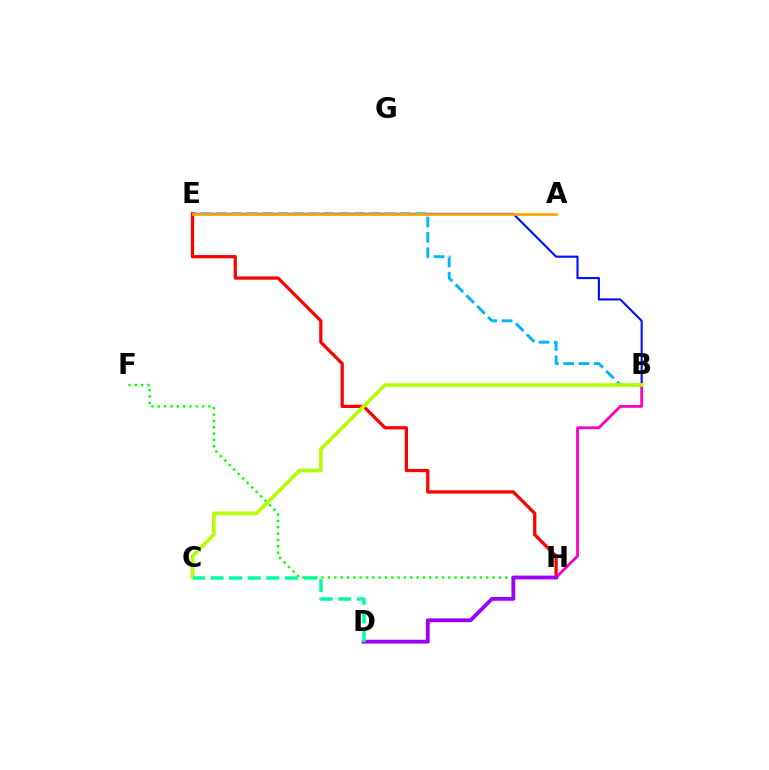{('B', 'E'): [{'color': '#0010ff', 'line_style': 'solid', 'thickness': 1.53}, {'color': '#00b5ff', 'line_style': 'dashed', 'thickness': 2.08}], ('E', 'H'): [{'color': '#ff0000', 'line_style': 'solid', 'thickness': 2.33}], ('B', 'H'): [{'color': '#ff00bd', 'line_style': 'solid', 'thickness': 2.02}], ('A', 'E'): [{'color': '#ffa500', 'line_style': 'solid', 'thickness': 1.94}], ('F', 'H'): [{'color': '#08ff00', 'line_style': 'dotted', 'thickness': 1.72}], ('D', 'H'): [{'color': '#9b00ff', 'line_style': 'solid', 'thickness': 2.73}], ('B', 'C'): [{'color': '#b3ff00', 'line_style': 'solid', 'thickness': 2.6}], ('C', 'D'): [{'color': '#00ff9d', 'line_style': 'dashed', 'thickness': 2.52}]}